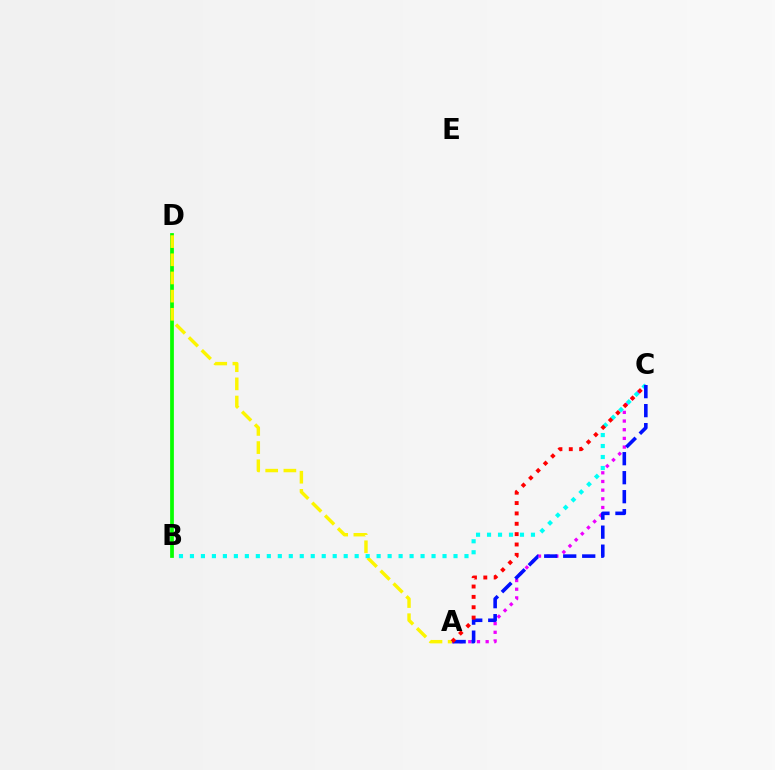{('A', 'C'): [{'color': '#ee00ff', 'line_style': 'dotted', 'thickness': 2.36}, {'color': '#0010ff', 'line_style': 'dashed', 'thickness': 2.58}, {'color': '#ff0000', 'line_style': 'dotted', 'thickness': 2.81}], ('B', 'D'): [{'color': '#08ff00', 'line_style': 'solid', 'thickness': 2.7}], ('A', 'D'): [{'color': '#fcf500', 'line_style': 'dashed', 'thickness': 2.47}], ('B', 'C'): [{'color': '#00fff6', 'line_style': 'dotted', 'thickness': 2.98}]}